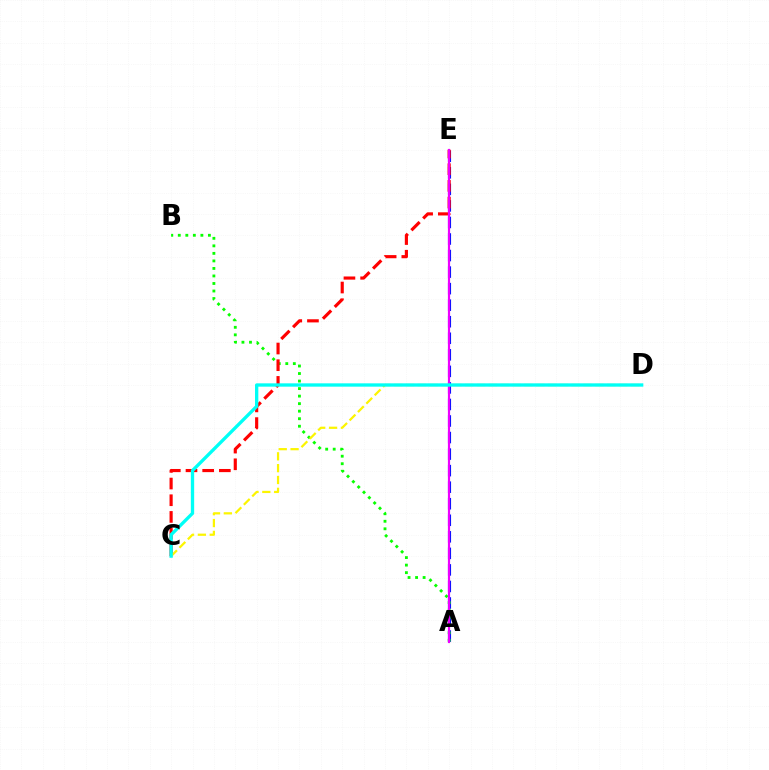{('A', 'E'): [{'color': '#0010ff', 'line_style': 'dashed', 'thickness': 2.25}, {'color': '#ee00ff', 'line_style': 'solid', 'thickness': 1.57}], ('A', 'B'): [{'color': '#08ff00', 'line_style': 'dotted', 'thickness': 2.05}], ('C', 'E'): [{'color': '#ff0000', 'line_style': 'dashed', 'thickness': 2.27}], ('C', 'D'): [{'color': '#fcf500', 'line_style': 'dashed', 'thickness': 1.61}, {'color': '#00fff6', 'line_style': 'solid', 'thickness': 2.39}]}